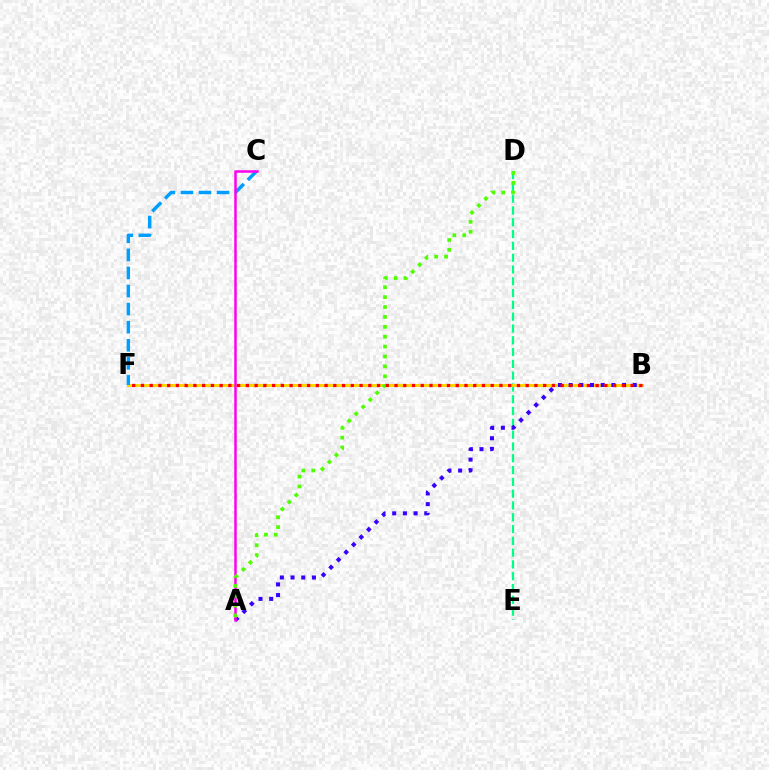{('D', 'E'): [{'color': '#00ff86', 'line_style': 'dashed', 'thickness': 1.6}], ('B', 'F'): [{'color': '#ffd500', 'line_style': 'solid', 'thickness': 2.13}, {'color': '#ff0000', 'line_style': 'dotted', 'thickness': 2.38}], ('C', 'F'): [{'color': '#009eff', 'line_style': 'dashed', 'thickness': 2.46}], ('A', 'B'): [{'color': '#3700ff', 'line_style': 'dotted', 'thickness': 2.9}], ('A', 'C'): [{'color': '#ff00ed', 'line_style': 'solid', 'thickness': 1.8}], ('A', 'D'): [{'color': '#4fff00', 'line_style': 'dotted', 'thickness': 2.69}]}